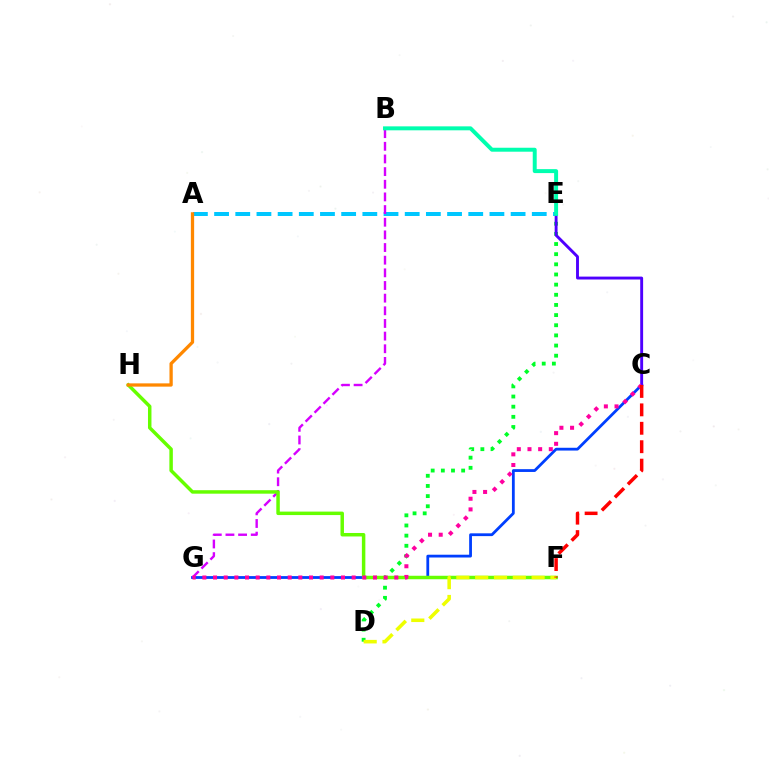{('C', 'G'): [{'color': '#003fff', 'line_style': 'solid', 'thickness': 2.01}, {'color': '#ff00a0', 'line_style': 'dotted', 'thickness': 2.9}], ('D', 'E'): [{'color': '#00ff27', 'line_style': 'dotted', 'thickness': 2.76}], ('A', 'E'): [{'color': '#00c7ff', 'line_style': 'dashed', 'thickness': 2.88}], ('B', 'G'): [{'color': '#d600ff', 'line_style': 'dashed', 'thickness': 1.72}], ('F', 'H'): [{'color': '#66ff00', 'line_style': 'solid', 'thickness': 2.5}], ('C', 'E'): [{'color': '#4f00ff', 'line_style': 'solid', 'thickness': 2.09}], ('D', 'F'): [{'color': '#eeff00', 'line_style': 'dashed', 'thickness': 2.56}], ('A', 'H'): [{'color': '#ff8800', 'line_style': 'solid', 'thickness': 2.36}], ('C', 'F'): [{'color': '#ff0000', 'line_style': 'dashed', 'thickness': 2.5}], ('B', 'E'): [{'color': '#00ffaf', 'line_style': 'solid', 'thickness': 2.85}]}